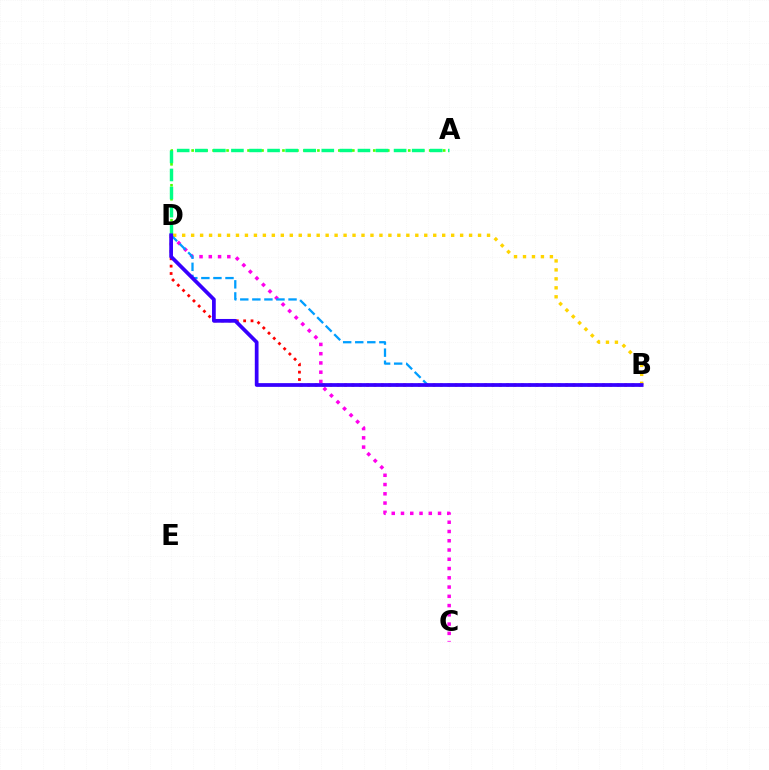{('C', 'D'): [{'color': '#ff00ed', 'line_style': 'dotted', 'thickness': 2.52}], ('A', 'D'): [{'color': '#4fff00', 'line_style': 'dotted', 'thickness': 1.9}, {'color': '#00ff86', 'line_style': 'dashed', 'thickness': 2.46}], ('B', 'D'): [{'color': '#ff0000', 'line_style': 'dotted', 'thickness': 2.0}, {'color': '#ffd500', 'line_style': 'dotted', 'thickness': 2.44}, {'color': '#009eff', 'line_style': 'dashed', 'thickness': 1.64}, {'color': '#3700ff', 'line_style': 'solid', 'thickness': 2.69}]}